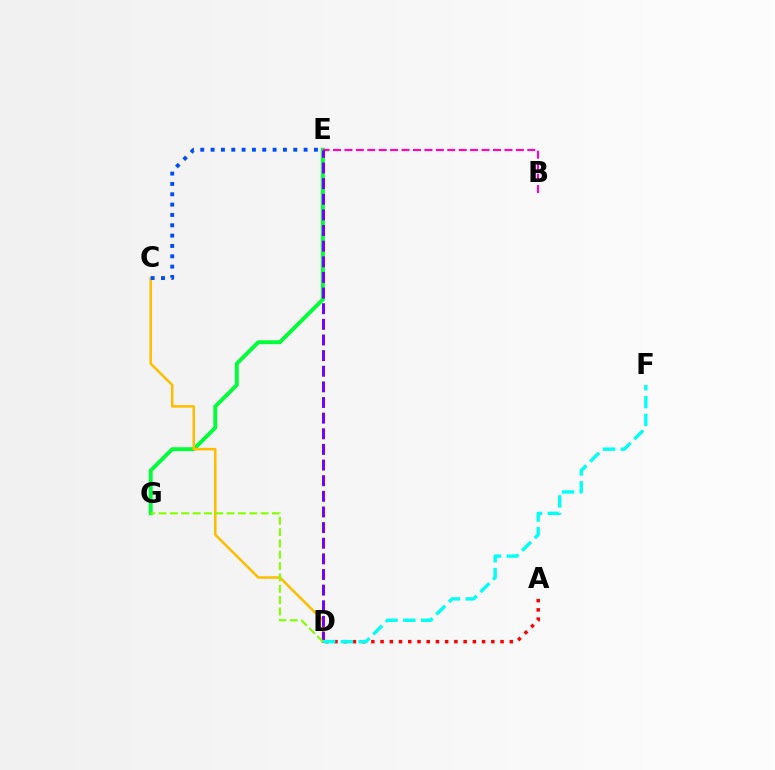{('E', 'G'): [{'color': '#00ff39', 'line_style': 'solid', 'thickness': 2.8}], ('A', 'D'): [{'color': '#ff0000', 'line_style': 'dotted', 'thickness': 2.51}], ('B', 'E'): [{'color': '#ff00cf', 'line_style': 'dashed', 'thickness': 1.55}], ('C', 'D'): [{'color': '#ffbd00', 'line_style': 'solid', 'thickness': 1.82}], ('D', 'E'): [{'color': '#7200ff', 'line_style': 'dashed', 'thickness': 2.12}], ('C', 'E'): [{'color': '#004bff', 'line_style': 'dotted', 'thickness': 2.81}], ('D', 'F'): [{'color': '#00fff6', 'line_style': 'dashed', 'thickness': 2.42}], ('D', 'G'): [{'color': '#84ff00', 'line_style': 'dashed', 'thickness': 1.54}]}